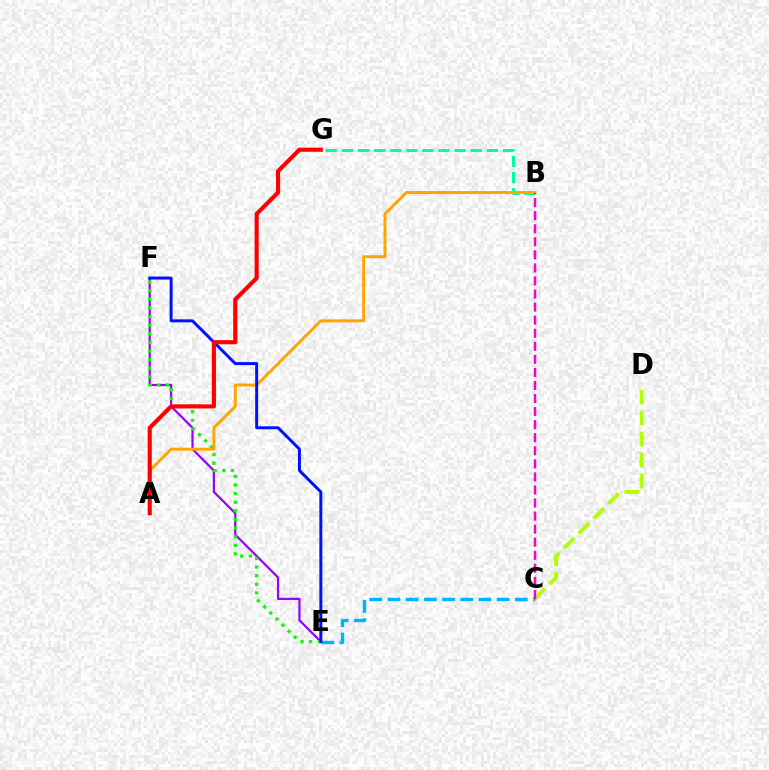{('E', 'F'): [{'color': '#9b00ff', 'line_style': 'solid', 'thickness': 1.59}, {'color': '#08ff00', 'line_style': 'dotted', 'thickness': 2.34}, {'color': '#0010ff', 'line_style': 'solid', 'thickness': 2.13}], ('C', 'D'): [{'color': '#b3ff00', 'line_style': 'dashed', 'thickness': 2.84}], ('C', 'E'): [{'color': '#00b5ff', 'line_style': 'dashed', 'thickness': 2.47}], ('B', 'G'): [{'color': '#00ff9d', 'line_style': 'dashed', 'thickness': 2.19}], ('A', 'B'): [{'color': '#ffa500', 'line_style': 'solid', 'thickness': 2.12}], ('A', 'G'): [{'color': '#ff0000', 'line_style': 'solid', 'thickness': 2.96}], ('B', 'C'): [{'color': '#ff00bd', 'line_style': 'dashed', 'thickness': 1.77}]}